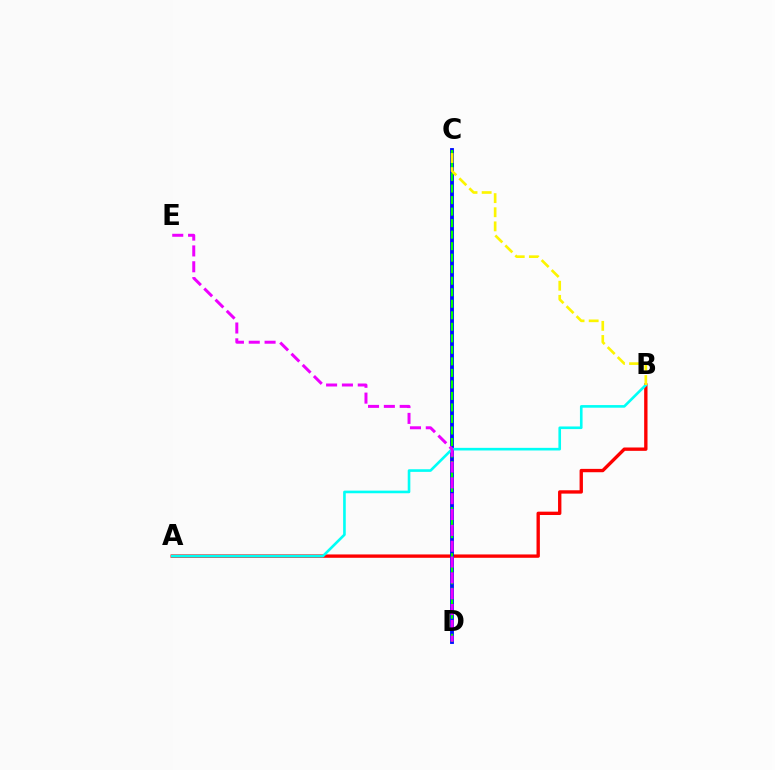{('A', 'B'): [{'color': '#ff0000', 'line_style': 'solid', 'thickness': 2.41}, {'color': '#00fff6', 'line_style': 'solid', 'thickness': 1.89}], ('C', 'D'): [{'color': '#0010ff', 'line_style': 'solid', 'thickness': 2.77}, {'color': '#08ff00', 'line_style': 'dashed', 'thickness': 1.56}], ('B', 'C'): [{'color': '#fcf500', 'line_style': 'dashed', 'thickness': 1.92}], ('D', 'E'): [{'color': '#ee00ff', 'line_style': 'dashed', 'thickness': 2.15}]}